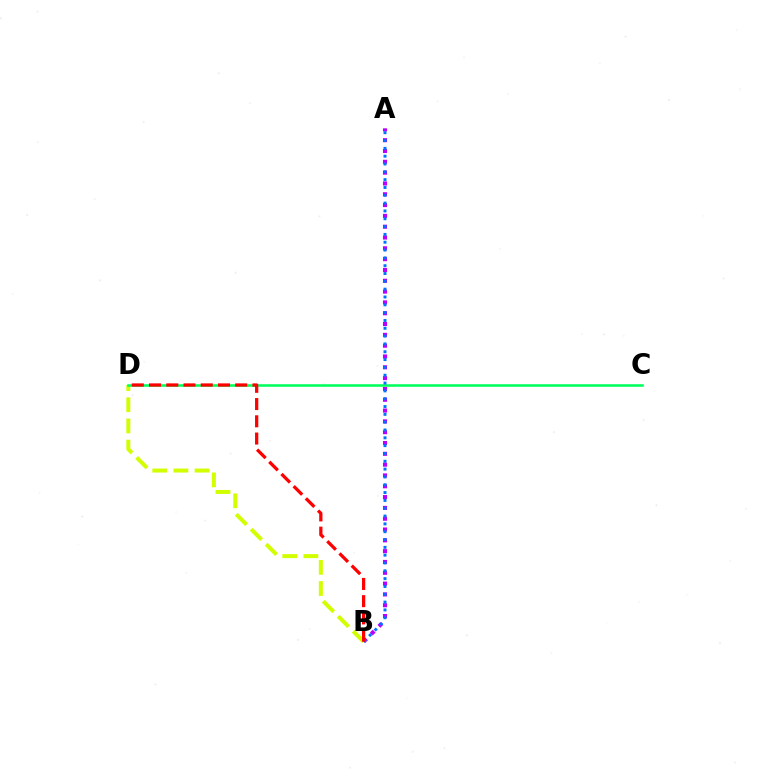{('B', 'D'): [{'color': '#d1ff00', 'line_style': 'dashed', 'thickness': 2.88}, {'color': '#ff0000', 'line_style': 'dashed', 'thickness': 2.34}], ('A', 'B'): [{'color': '#b900ff', 'line_style': 'dotted', 'thickness': 2.94}, {'color': '#0074ff', 'line_style': 'dotted', 'thickness': 2.13}], ('C', 'D'): [{'color': '#00ff5c', 'line_style': 'solid', 'thickness': 1.85}]}